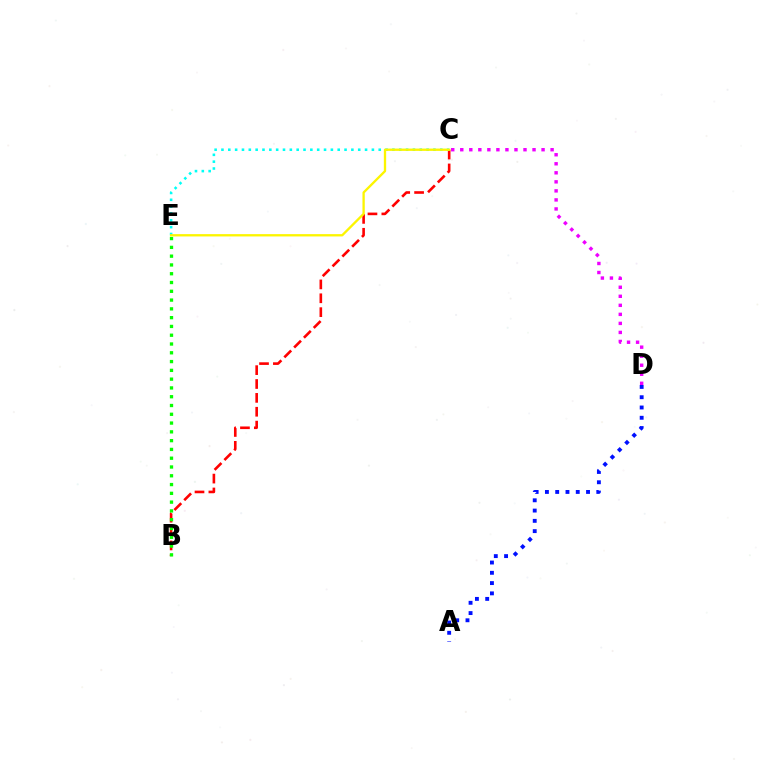{('B', 'C'): [{'color': '#ff0000', 'line_style': 'dashed', 'thickness': 1.88}], ('B', 'E'): [{'color': '#08ff00', 'line_style': 'dotted', 'thickness': 2.39}], ('C', 'E'): [{'color': '#00fff6', 'line_style': 'dotted', 'thickness': 1.86}, {'color': '#fcf500', 'line_style': 'solid', 'thickness': 1.67}], ('C', 'D'): [{'color': '#ee00ff', 'line_style': 'dotted', 'thickness': 2.45}], ('A', 'D'): [{'color': '#0010ff', 'line_style': 'dotted', 'thickness': 2.79}]}